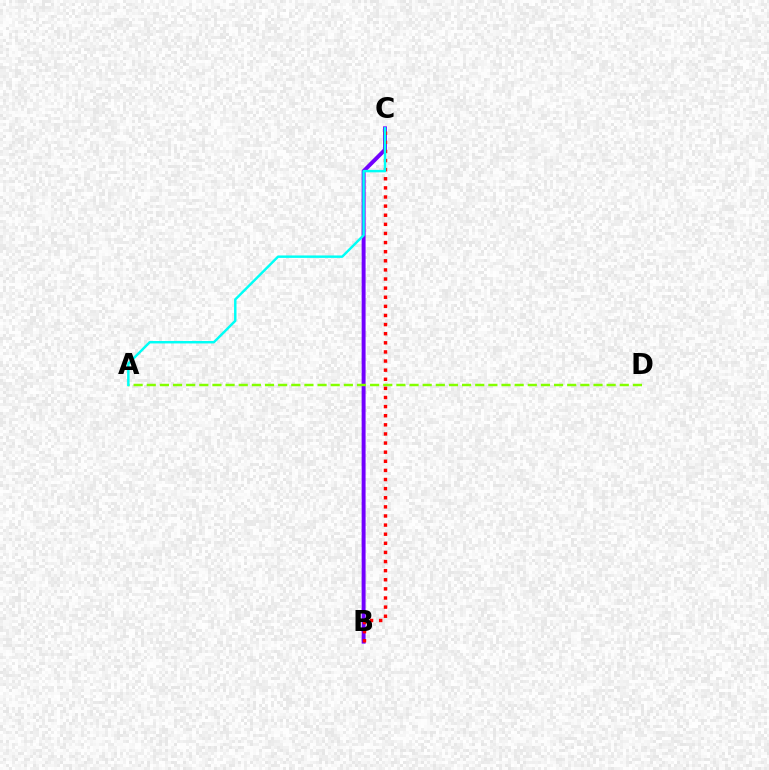{('B', 'C'): [{'color': '#7200ff', 'line_style': 'solid', 'thickness': 2.83}, {'color': '#ff0000', 'line_style': 'dotted', 'thickness': 2.48}], ('A', 'D'): [{'color': '#84ff00', 'line_style': 'dashed', 'thickness': 1.78}], ('A', 'C'): [{'color': '#00fff6', 'line_style': 'solid', 'thickness': 1.76}]}